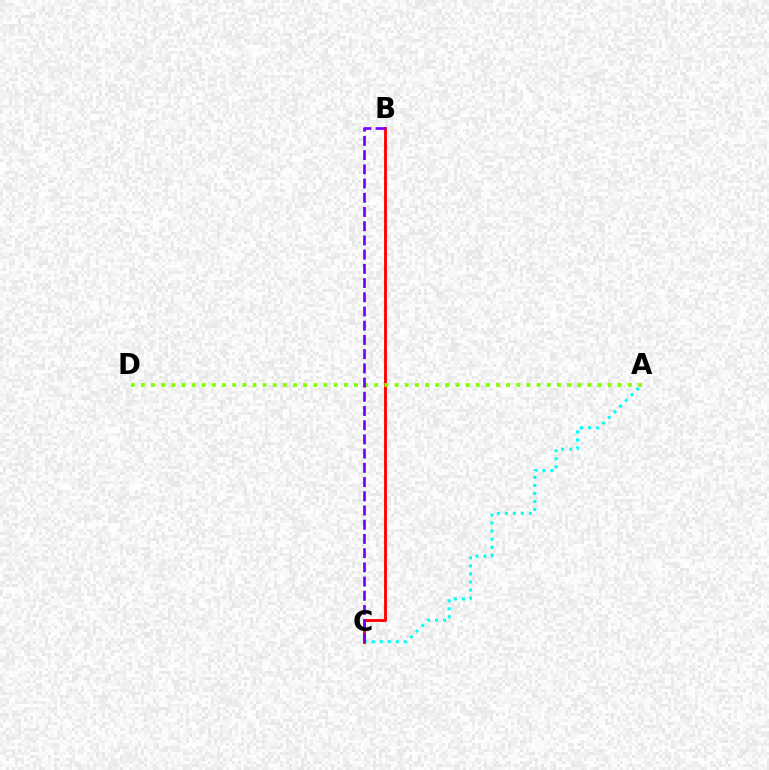{('A', 'C'): [{'color': '#00fff6', 'line_style': 'dotted', 'thickness': 2.18}], ('B', 'C'): [{'color': '#ff0000', 'line_style': 'solid', 'thickness': 2.05}, {'color': '#7200ff', 'line_style': 'dashed', 'thickness': 1.93}], ('A', 'D'): [{'color': '#84ff00', 'line_style': 'dotted', 'thickness': 2.76}]}